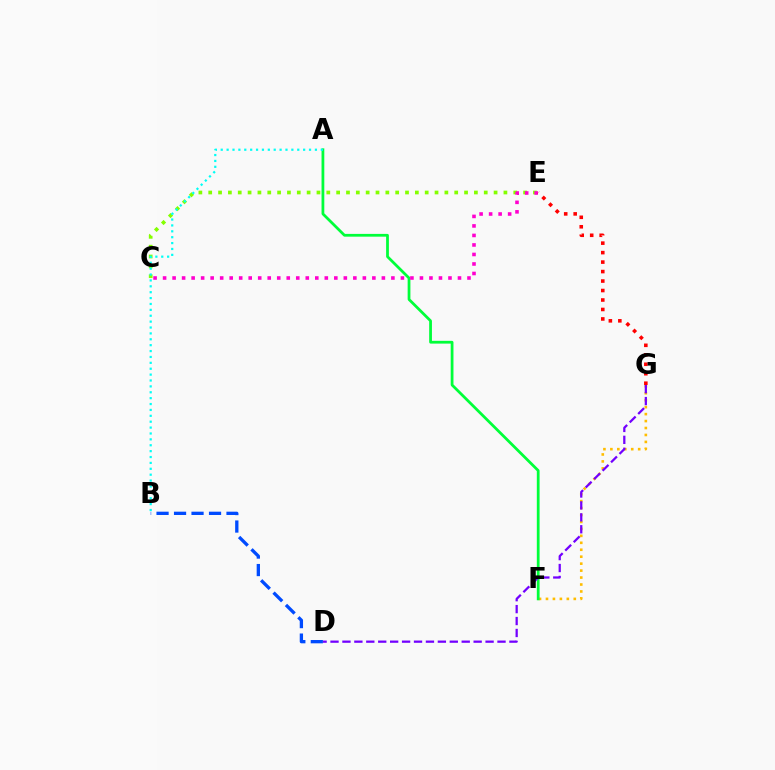{('B', 'D'): [{'color': '#004bff', 'line_style': 'dashed', 'thickness': 2.38}], ('F', 'G'): [{'color': '#ffbd00', 'line_style': 'dotted', 'thickness': 1.89}], ('C', 'E'): [{'color': '#84ff00', 'line_style': 'dotted', 'thickness': 2.67}, {'color': '#ff00cf', 'line_style': 'dotted', 'thickness': 2.58}], ('A', 'F'): [{'color': '#00ff39', 'line_style': 'solid', 'thickness': 1.99}], ('D', 'G'): [{'color': '#7200ff', 'line_style': 'dashed', 'thickness': 1.62}], ('E', 'G'): [{'color': '#ff0000', 'line_style': 'dotted', 'thickness': 2.57}], ('A', 'B'): [{'color': '#00fff6', 'line_style': 'dotted', 'thickness': 1.6}]}